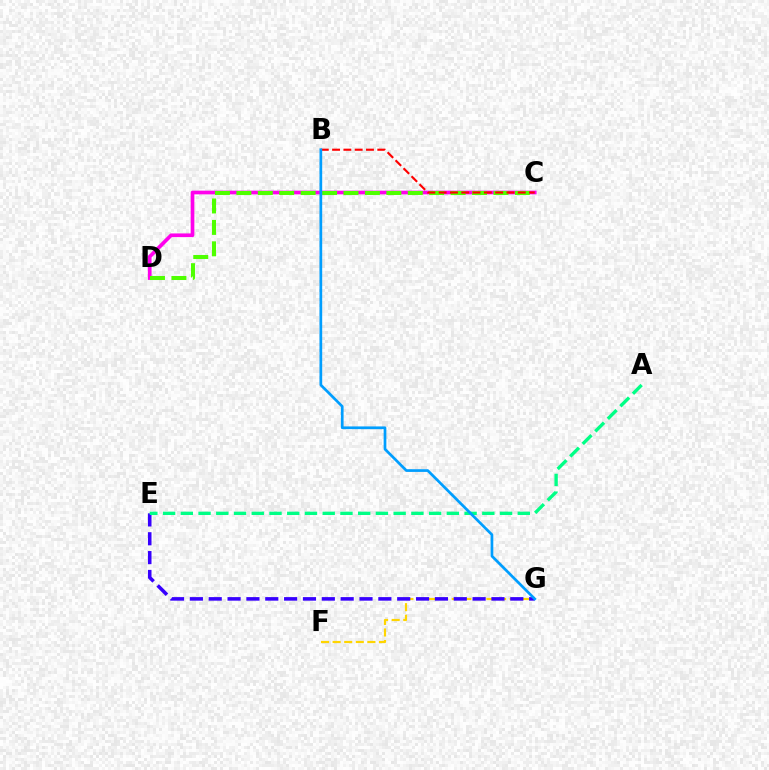{('F', 'G'): [{'color': '#ffd500', 'line_style': 'dashed', 'thickness': 1.57}], ('E', 'G'): [{'color': '#3700ff', 'line_style': 'dashed', 'thickness': 2.56}], ('C', 'D'): [{'color': '#ff00ed', 'line_style': 'solid', 'thickness': 2.66}, {'color': '#4fff00', 'line_style': 'dashed', 'thickness': 2.91}], ('B', 'C'): [{'color': '#ff0000', 'line_style': 'dashed', 'thickness': 1.54}], ('A', 'E'): [{'color': '#00ff86', 'line_style': 'dashed', 'thickness': 2.41}], ('B', 'G'): [{'color': '#009eff', 'line_style': 'solid', 'thickness': 1.95}]}